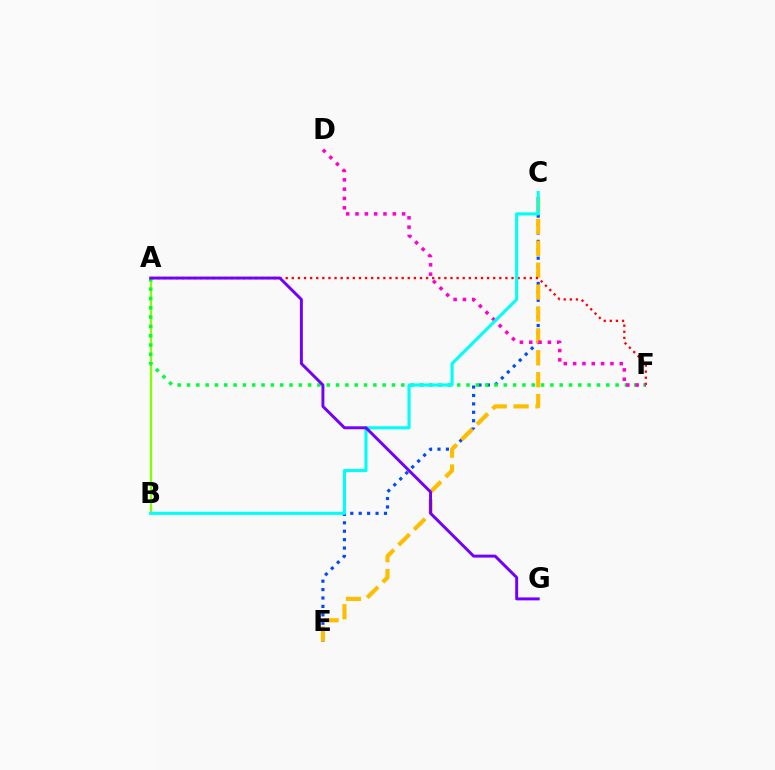{('A', 'B'): [{'color': '#84ff00', 'line_style': 'solid', 'thickness': 1.64}], ('C', 'E'): [{'color': '#004bff', 'line_style': 'dotted', 'thickness': 2.29}, {'color': '#ffbd00', 'line_style': 'dashed', 'thickness': 2.98}], ('A', 'F'): [{'color': '#00ff39', 'line_style': 'dotted', 'thickness': 2.53}, {'color': '#ff0000', 'line_style': 'dotted', 'thickness': 1.66}], ('D', 'F'): [{'color': '#ff00cf', 'line_style': 'dotted', 'thickness': 2.53}], ('B', 'C'): [{'color': '#00fff6', 'line_style': 'solid', 'thickness': 2.24}], ('A', 'G'): [{'color': '#7200ff', 'line_style': 'solid', 'thickness': 2.12}]}